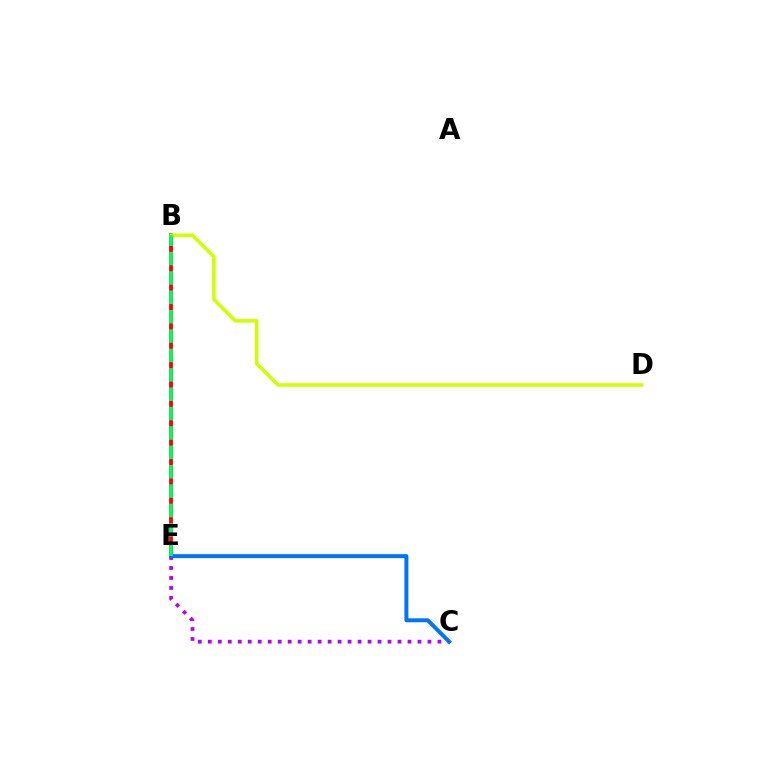{('C', 'E'): [{'color': '#b900ff', 'line_style': 'dotted', 'thickness': 2.71}, {'color': '#0074ff', 'line_style': 'solid', 'thickness': 2.85}], ('B', 'E'): [{'color': '#ff0000', 'line_style': 'solid', 'thickness': 2.73}, {'color': '#00ff5c', 'line_style': 'dashed', 'thickness': 2.63}], ('B', 'D'): [{'color': '#d1ff00', 'line_style': 'solid', 'thickness': 2.57}]}